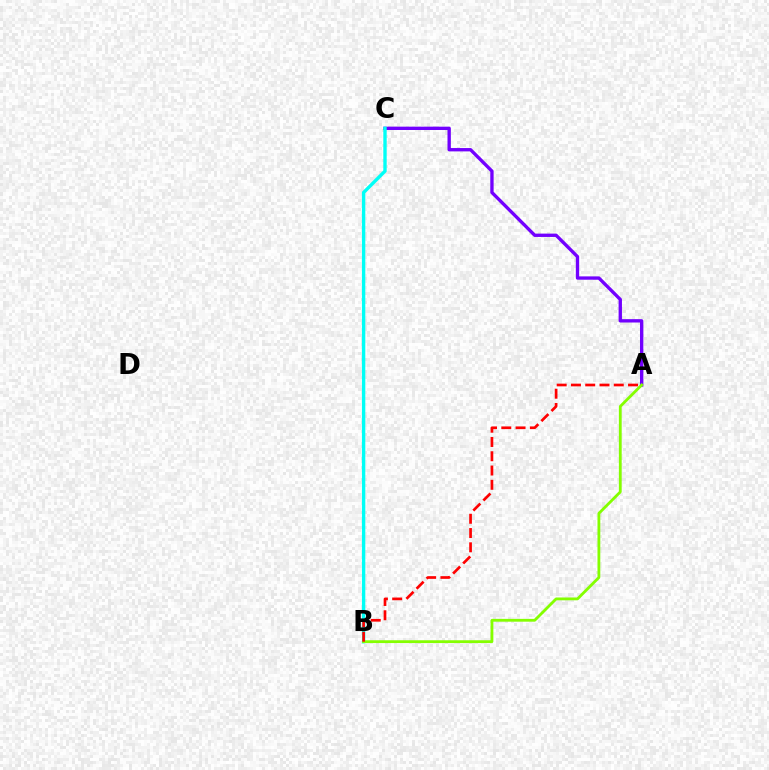{('A', 'C'): [{'color': '#7200ff', 'line_style': 'solid', 'thickness': 2.41}], ('B', 'C'): [{'color': '#00fff6', 'line_style': 'solid', 'thickness': 2.43}], ('A', 'B'): [{'color': '#84ff00', 'line_style': 'solid', 'thickness': 2.02}, {'color': '#ff0000', 'line_style': 'dashed', 'thickness': 1.94}]}